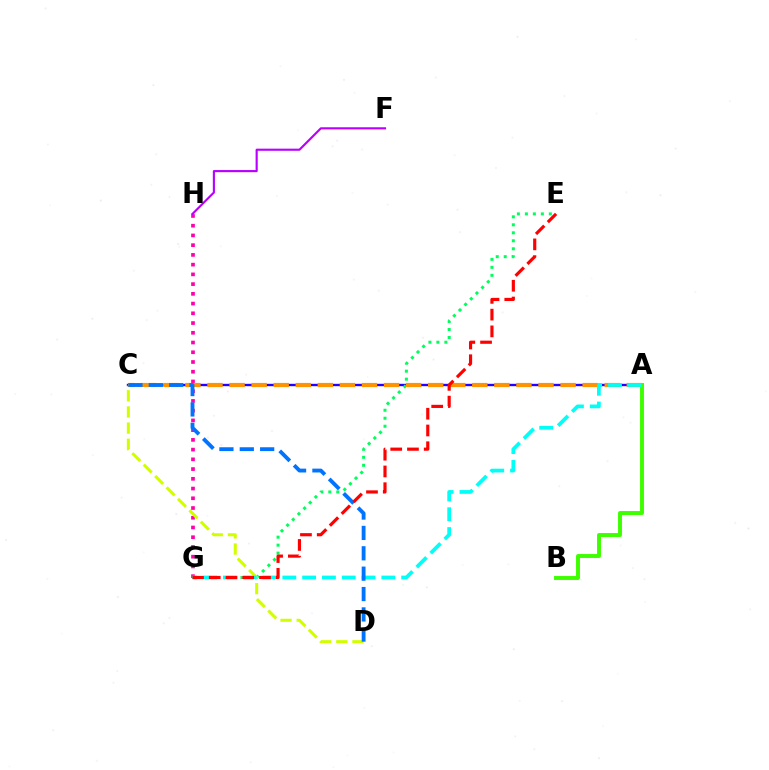{('A', 'C'): [{'color': '#2500ff', 'line_style': 'solid', 'thickness': 1.7}, {'color': '#ff9400', 'line_style': 'dashed', 'thickness': 3.0}], ('G', 'H'): [{'color': '#ff00ac', 'line_style': 'dotted', 'thickness': 2.65}], ('F', 'H'): [{'color': '#b900ff', 'line_style': 'solid', 'thickness': 1.54}], ('E', 'G'): [{'color': '#00ff5c', 'line_style': 'dotted', 'thickness': 2.17}, {'color': '#ff0000', 'line_style': 'dashed', 'thickness': 2.28}], ('C', 'D'): [{'color': '#d1ff00', 'line_style': 'dashed', 'thickness': 2.2}, {'color': '#0074ff', 'line_style': 'dashed', 'thickness': 2.77}], ('A', 'B'): [{'color': '#3dff00', 'line_style': 'solid', 'thickness': 2.83}], ('A', 'G'): [{'color': '#00fff6', 'line_style': 'dashed', 'thickness': 2.69}]}